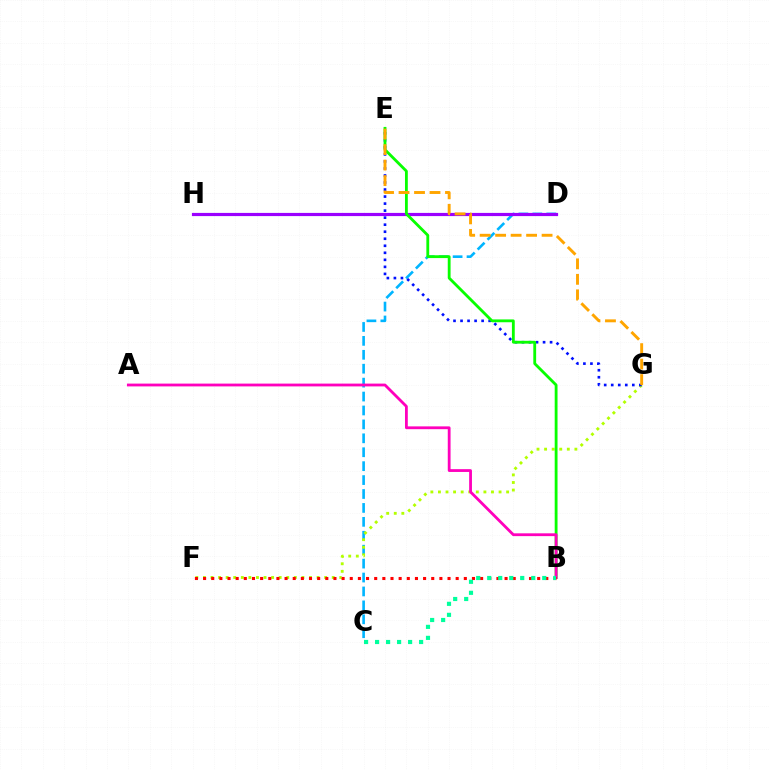{('C', 'D'): [{'color': '#00b5ff', 'line_style': 'dashed', 'thickness': 1.89}], ('D', 'H'): [{'color': '#9b00ff', 'line_style': 'solid', 'thickness': 2.29}], ('F', 'G'): [{'color': '#b3ff00', 'line_style': 'dotted', 'thickness': 2.06}], ('E', 'G'): [{'color': '#0010ff', 'line_style': 'dotted', 'thickness': 1.91}, {'color': '#ffa500', 'line_style': 'dashed', 'thickness': 2.1}], ('B', 'E'): [{'color': '#08ff00', 'line_style': 'solid', 'thickness': 2.03}], ('A', 'B'): [{'color': '#ff00bd', 'line_style': 'solid', 'thickness': 2.02}], ('B', 'F'): [{'color': '#ff0000', 'line_style': 'dotted', 'thickness': 2.21}], ('B', 'C'): [{'color': '#00ff9d', 'line_style': 'dotted', 'thickness': 2.99}]}